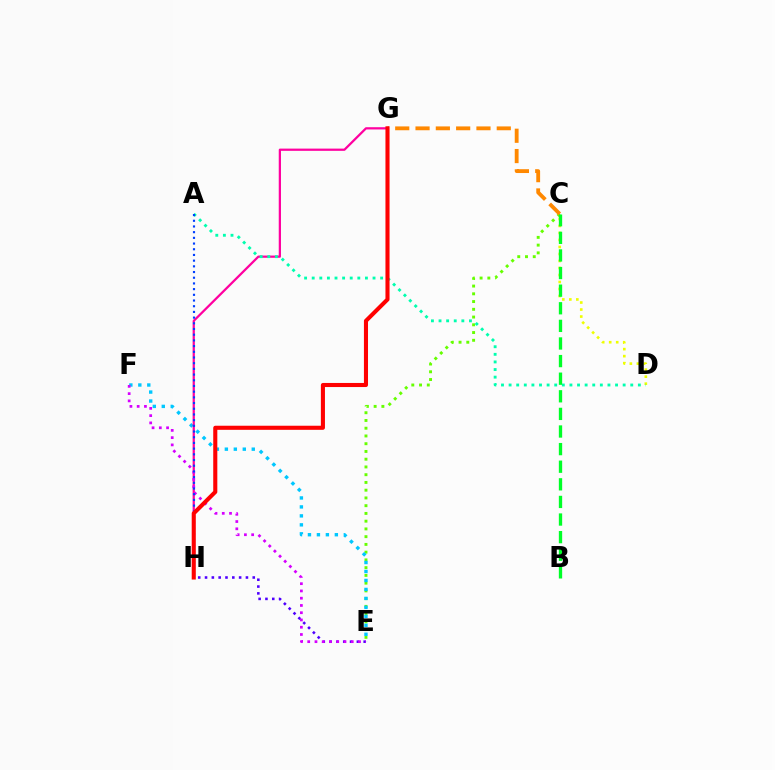{('C', 'E'): [{'color': '#66ff00', 'line_style': 'dotted', 'thickness': 2.1}], ('E', 'F'): [{'color': '#00c7ff', 'line_style': 'dotted', 'thickness': 2.44}, {'color': '#d600ff', 'line_style': 'dotted', 'thickness': 1.97}], ('G', 'H'): [{'color': '#ff00a0', 'line_style': 'solid', 'thickness': 1.62}, {'color': '#ff0000', 'line_style': 'solid', 'thickness': 2.94}], ('E', 'H'): [{'color': '#4f00ff', 'line_style': 'dotted', 'thickness': 1.85}], ('C', 'D'): [{'color': '#eeff00', 'line_style': 'dotted', 'thickness': 1.9}], ('A', 'D'): [{'color': '#00ffaf', 'line_style': 'dotted', 'thickness': 2.07}], ('A', 'H'): [{'color': '#003fff', 'line_style': 'dotted', 'thickness': 1.55}], ('B', 'C'): [{'color': '#00ff27', 'line_style': 'dashed', 'thickness': 2.39}], ('C', 'G'): [{'color': '#ff8800', 'line_style': 'dashed', 'thickness': 2.76}]}